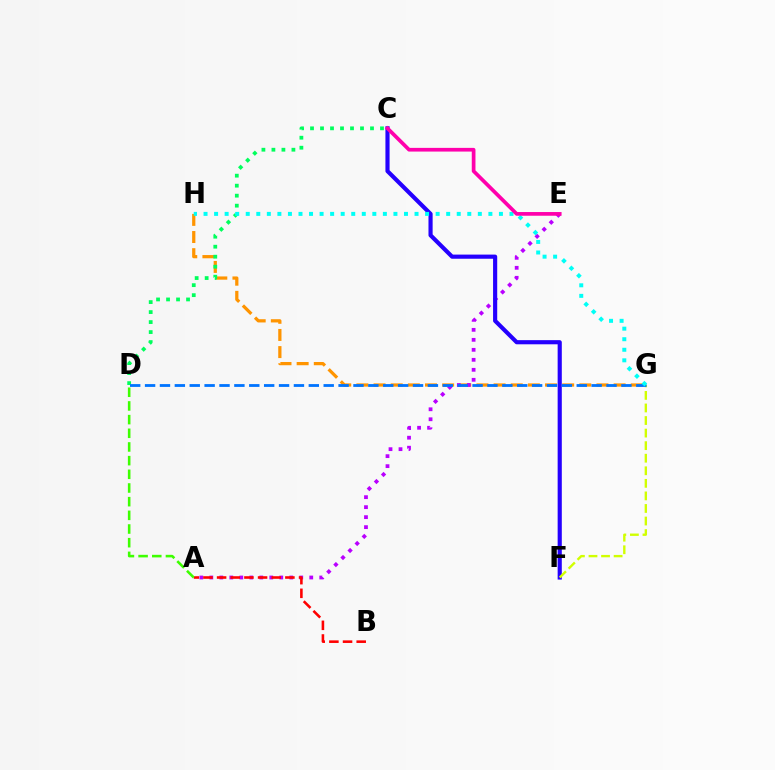{('G', 'H'): [{'color': '#ff9400', 'line_style': 'dashed', 'thickness': 2.33}, {'color': '#00fff6', 'line_style': 'dotted', 'thickness': 2.87}], ('A', 'E'): [{'color': '#b900ff', 'line_style': 'dotted', 'thickness': 2.72}], ('A', 'B'): [{'color': '#ff0000', 'line_style': 'dashed', 'thickness': 1.86}], ('C', 'D'): [{'color': '#00ff5c', 'line_style': 'dotted', 'thickness': 2.72}], ('C', 'F'): [{'color': '#2500ff', 'line_style': 'solid', 'thickness': 2.99}], ('F', 'G'): [{'color': '#d1ff00', 'line_style': 'dashed', 'thickness': 1.71}], ('D', 'G'): [{'color': '#0074ff', 'line_style': 'dashed', 'thickness': 2.02}], ('A', 'D'): [{'color': '#3dff00', 'line_style': 'dashed', 'thickness': 1.86}], ('C', 'E'): [{'color': '#ff00ac', 'line_style': 'solid', 'thickness': 2.66}]}